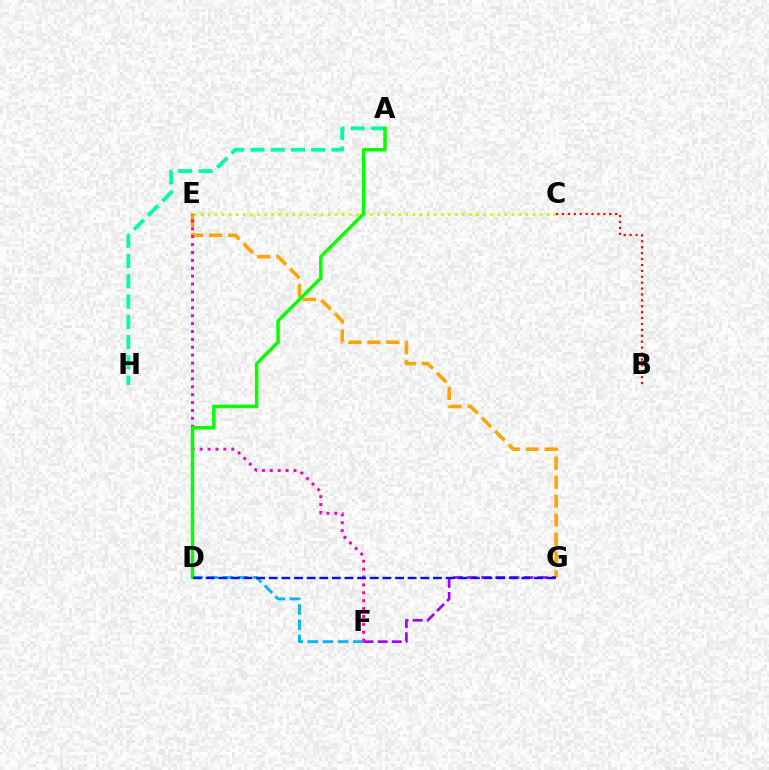{('A', 'H'): [{'color': '#00ff9d', 'line_style': 'dashed', 'thickness': 2.75}], ('C', 'E'): [{'color': '#b3ff00', 'line_style': 'dotted', 'thickness': 1.92}], ('E', 'G'): [{'color': '#ffa500', 'line_style': 'dashed', 'thickness': 2.58}], ('F', 'G'): [{'color': '#9b00ff', 'line_style': 'dashed', 'thickness': 1.92}], ('D', 'F'): [{'color': '#00b5ff', 'line_style': 'dashed', 'thickness': 2.06}], ('E', 'F'): [{'color': '#ff00bd', 'line_style': 'dotted', 'thickness': 2.15}], ('B', 'C'): [{'color': '#ff0000', 'line_style': 'dotted', 'thickness': 1.6}], ('A', 'D'): [{'color': '#08ff00', 'line_style': 'solid', 'thickness': 2.5}], ('D', 'G'): [{'color': '#0010ff', 'line_style': 'dashed', 'thickness': 1.72}]}